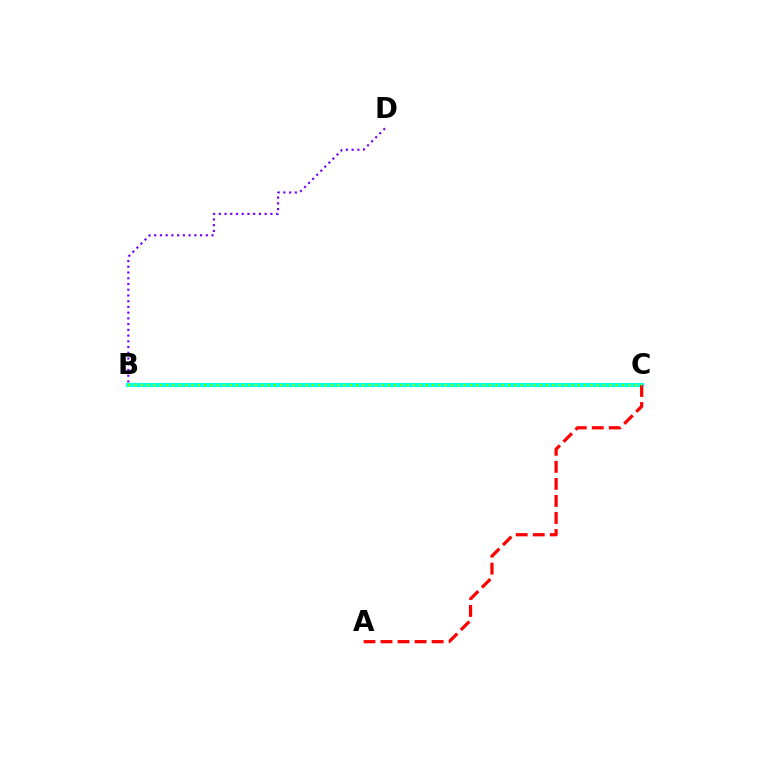{('B', 'C'): [{'color': '#00fff6', 'line_style': 'solid', 'thickness': 3.0}, {'color': '#84ff00', 'line_style': 'dotted', 'thickness': 1.72}], ('A', 'C'): [{'color': '#ff0000', 'line_style': 'dashed', 'thickness': 2.32}], ('B', 'D'): [{'color': '#7200ff', 'line_style': 'dotted', 'thickness': 1.56}]}